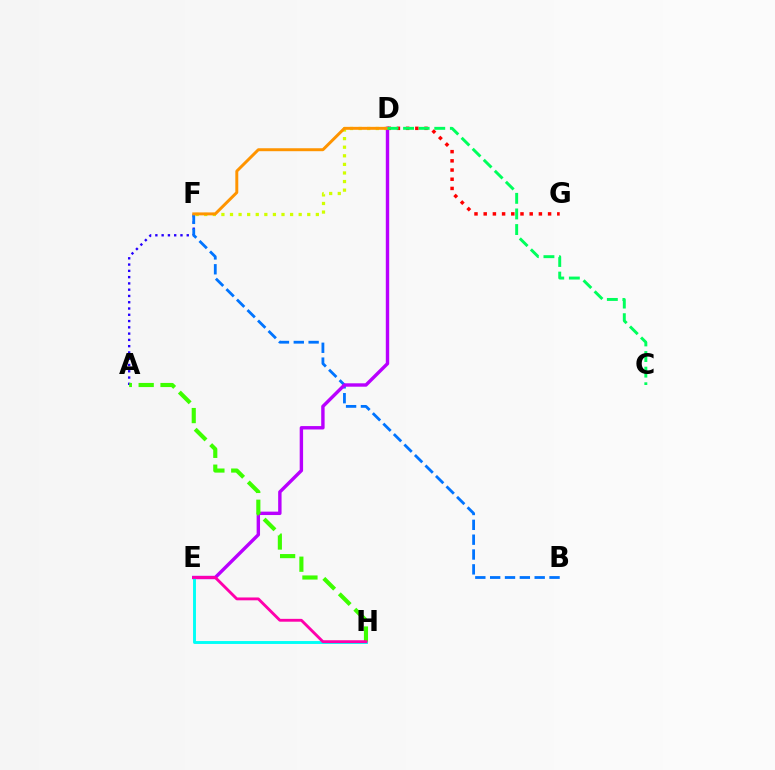{('A', 'F'): [{'color': '#2500ff', 'line_style': 'dotted', 'thickness': 1.71}], ('B', 'F'): [{'color': '#0074ff', 'line_style': 'dashed', 'thickness': 2.02}], ('D', 'G'): [{'color': '#ff0000', 'line_style': 'dotted', 'thickness': 2.5}], ('D', 'F'): [{'color': '#d1ff00', 'line_style': 'dotted', 'thickness': 2.33}, {'color': '#ff9400', 'line_style': 'solid', 'thickness': 2.13}], ('D', 'E'): [{'color': '#b900ff', 'line_style': 'solid', 'thickness': 2.45}], ('E', 'H'): [{'color': '#00fff6', 'line_style': 'solid', 'thickness': 2.09}, {'color': '#ff00ac', 'line_style': 'solid', 'thickness': 2.05}], ('C', 'D'): [{'color': '#00ff5c', 'line_style': 'dashed', 'thickness': 2.12}], ('A', 'H'): [{'color': '#3dff00', 'line_style': 'dashed', 'thickness': 2.97}]}